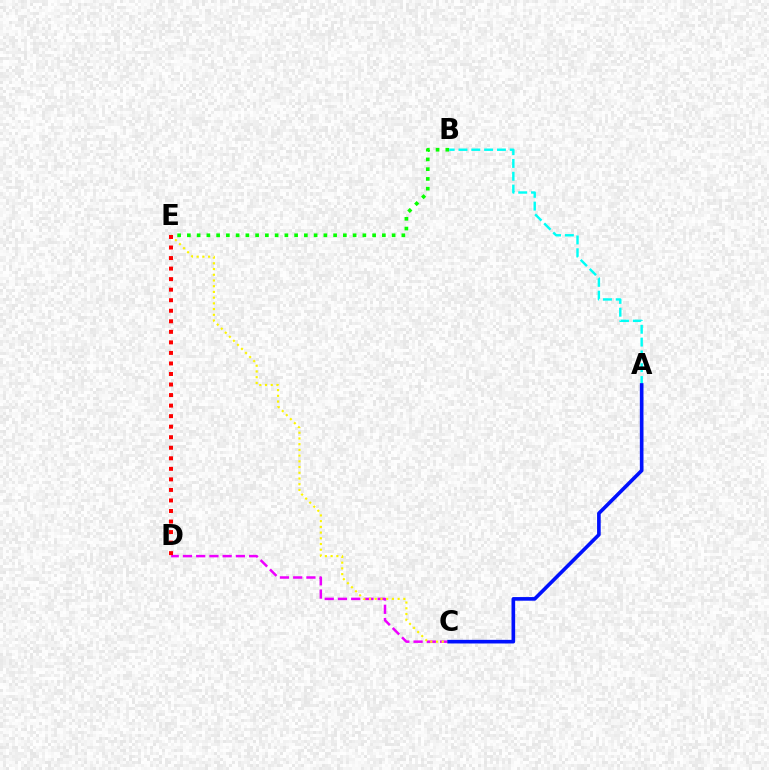{('C', 'D'): [{'color': '#ee00ff', 'line_style': 'dashed', 'thickness': 1.8}], ('B', 'E'): [{'color': '#08ff00', 'line_style': 'dotted', 'thickness': 2.65}], ('C', 'E'): [{'color': '#fcf500', 'line_style': 'dotted', 'thickness': 1.55}], ('A', 'B'): [{'color': '#00fff6', 'line_style': 'dashed', 'thickness': 1.74}], ('D', 'E'): [{'color': '#ff0000', 'line_style': 'dotted', 'thickness': 2.86}], ('A', 'C'): [{'color': '#0010ff', 'line_style': 'solid', 'thickness': 2.62}]}